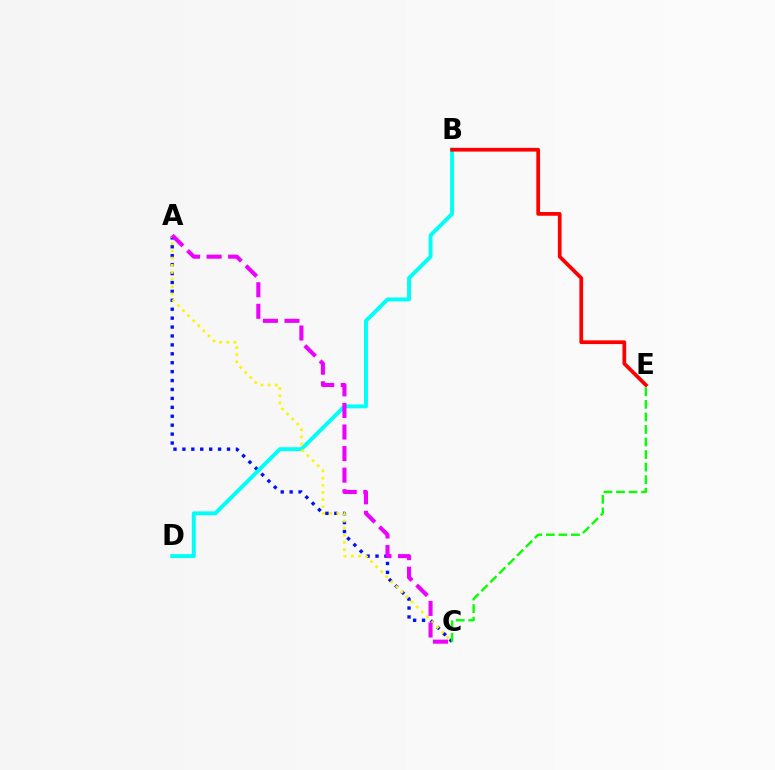{('A', 'C'): [{'color': '#0010ff', 'line_style': 'dotted', 'thickness': 2.42}, {'color': '#fcf500', 'line_style': 'dotted', 'thickness': 1.95}, {'color': '#ee00ff', 'line_style': 'dashed', 'thickness': 2.93}], ('B', 'D'): [{'color': '#00fff6', 'line_style': 'solid', 'thickness': 2.83}], ('B', 'E'): [{'color': '#ff0000', 'line_style': 'solid', 'thickness': 2.69}], ('C', 'E'): [{'color': '#08ff00', 'line_style': 'dashed', 'thickness': 1.7}]}